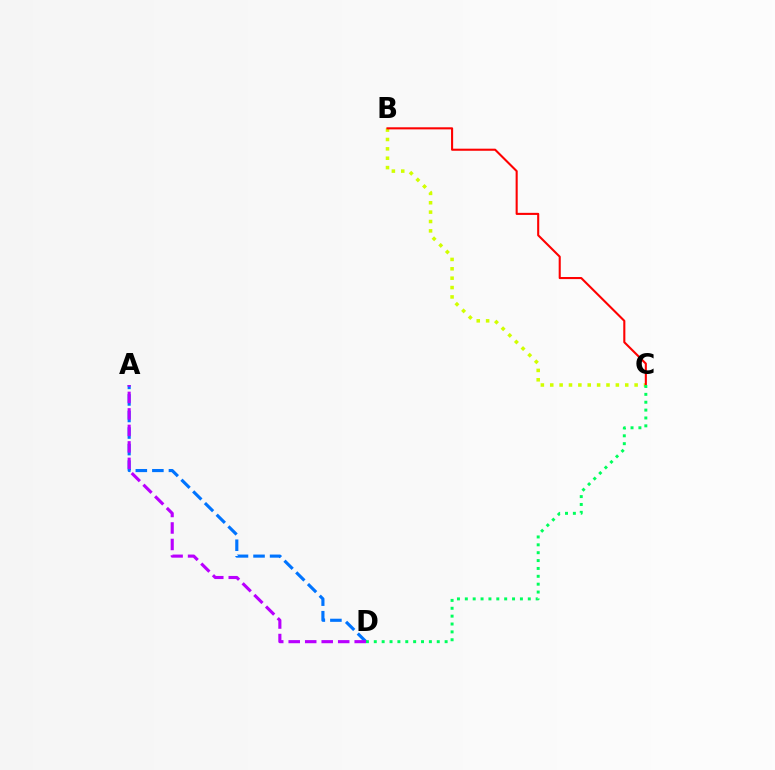{('A', 'D'): [{'color': '#0074ff', 'line_style': 'dashed', 'thickness': 2.25}, {'color': '#b900ff', 'line_style': 'dashed', 'thickness': 2.24}], ('B', 'C'): [{'color': '#d1ff00', 'line_style': 'dotted', 'thickness': 2.55}, {'color': '#ff0000', 'line_style': 'solid', 'thickness': 1.5}], ('C', 'D'): [{'color': '#00ff5c', 'line_style': 'dotted', 'thickness': 2.14}]}